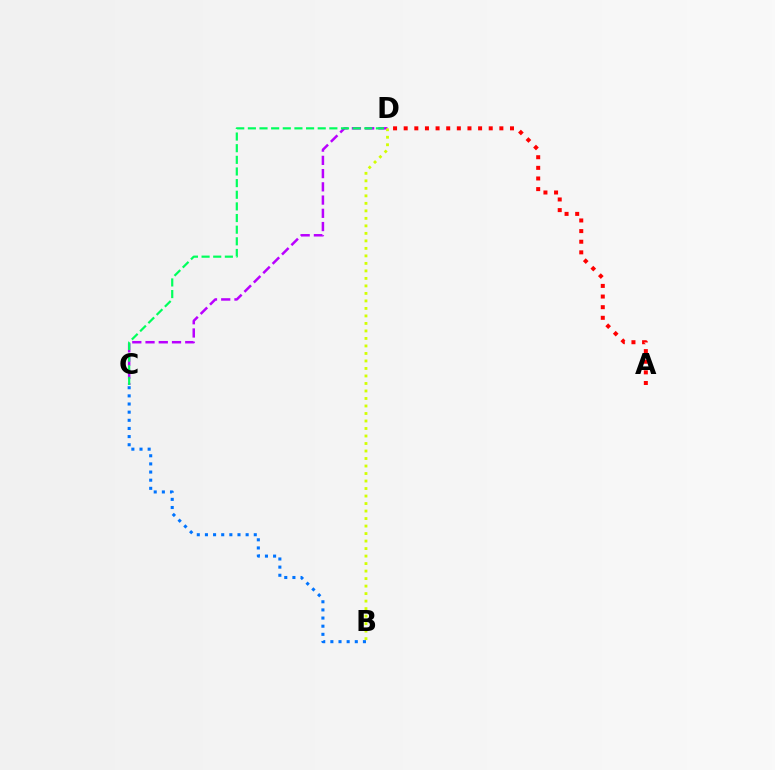{('B', 'C'): [{'color': '#0074ff', 'line_style': 'dotted', 'thickness': 2.21}], ('C', 'D'): [{'color': '#b900ff', 'line_style': 'dashed', 'thickness': 1.8}, {'color': '#00ff5c', 'line_style': 'dashed', 'thickness': 1.58}], ('A', 'D'): [{'color': '#ff0000', 'line_style': 'dotted', 'thickness': 2.89}], ('B', 'D'): [{'color': '#d1ff00', 'line_style': 'dotted', 'thickness': 2.04}]}